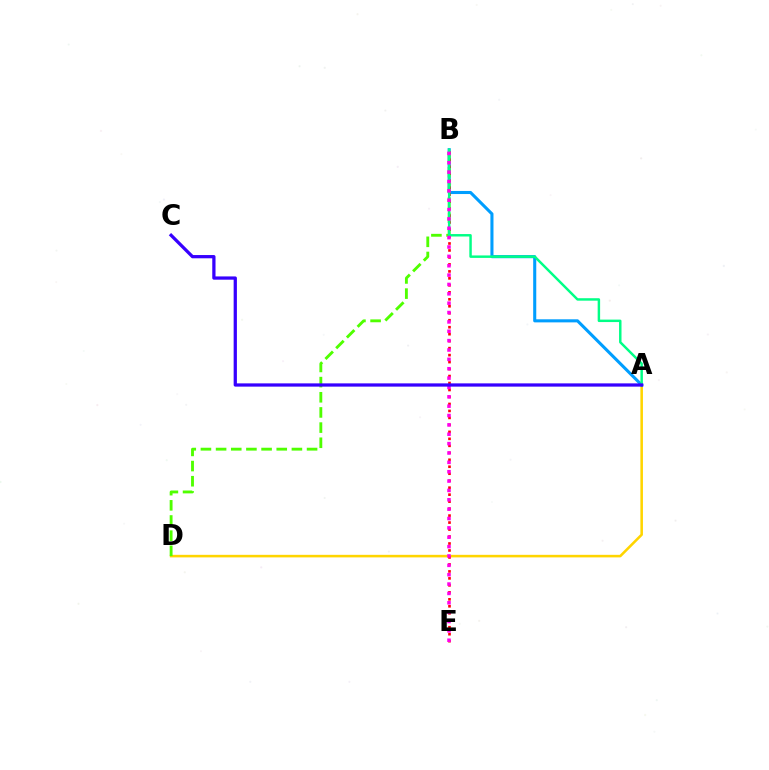{('A', 'D'): [{'color': '#ffd500', 'line_style': 'solid', 'thickness': 1.84}], ('A', 'B'): [{'color': '#009eff', 'line_style': 'solid', 'thickness': 2.21}, {'color': '#00ff86', 'line_style': 'solid', 'thickness': 1.77}], ('B', 'D'): [{'color': '#4fff00', 'line_style': 'dashed', 'thickness': 2.06}], ('B', 'E'): [{'color': '#ff0000', 'line_style': 'dotted', 'thickness': 1.9}, {'color': '#ff00ed', 'line_style': 'dotted', 'thickness': 2.54}], ('A', 'C'): [{'color': '#3700ff', 'line_style': 'solid', 'thickness': 2.34}]}